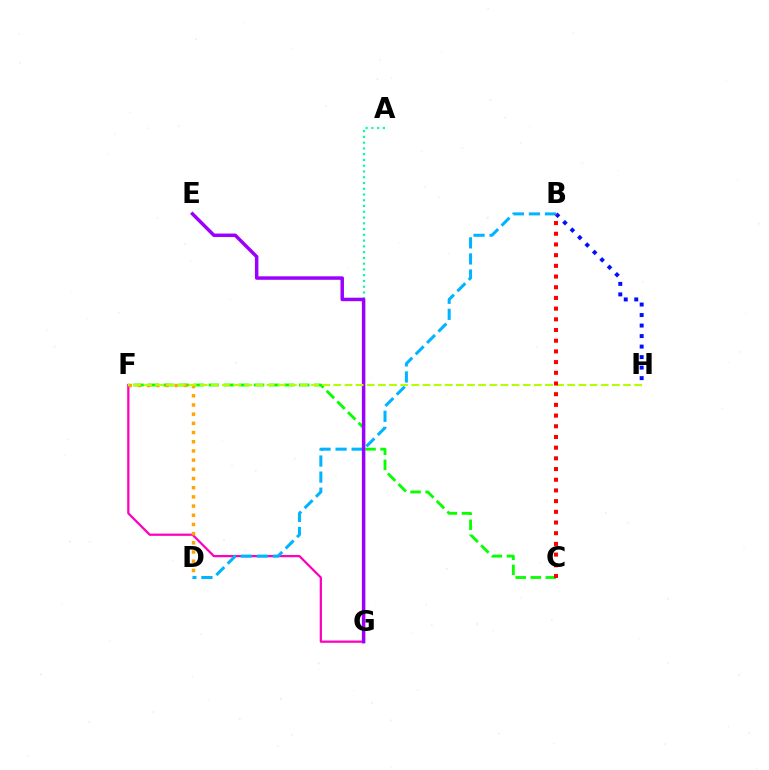{('F', 'G'): [{'color': '#ff00bd', 'line_style': 'solid', 'thickness': 1.62}], ('A', 'G'): [{'color': '#00ff9d', 'line_style': 'dotted', 'thickness': 1.57}], ('C', 'F'): [{'color': '#08ff00', 'line_style': 'dashed', 'thickness': 2.05}], ('D', 'F'): [{'color': '#ffa500', 'line_style': 'dotted', 'thickness': 2.5}], ('B', 'H'): [{'color': '#0010ff', 'line_style': 'dotted', 'thickness': 2.86}], ('B', 'D'): [{'color': '#00b5ff', 'line_style': 'dashed', 'thickness': 2.18}], ('E', 'G'): [{'color': '#9b00ff', 'line_style': 'solid', 'thickness': 2.5}], ('F', 'H'): [{'color': '#b3ff00', 'line_style': 'dashed', 'thickness': 1.51}], ('B', 'C'): [{'color': '#ff0000', 'line_style': 'dotted', 'thickness': 2.91}]}